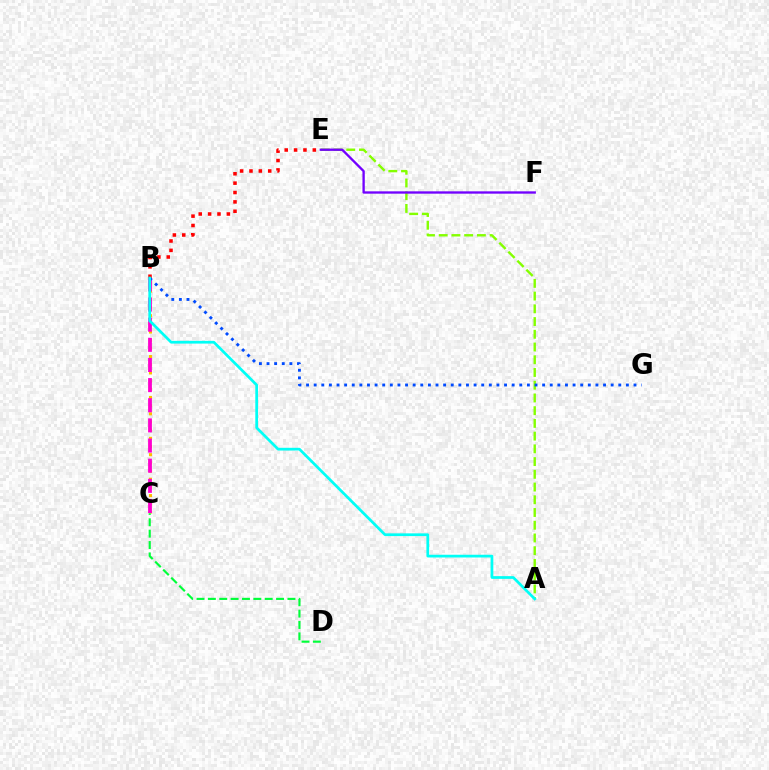{('B', 'C'): [{'color': '#ffbd00', 'line_style': 'dotted', 'thickness': 2.22}, {'color': '#ff00cf', 'line_style': 'dashed', 'thickness': 2.74}], ('A', 'E'): [{'color': '#84ff00', 'line_style': 'dashed', 'thickness': 1.73}], ('C', 'D'): [{'color': '#00ff39', 'line_style': 'dashed', 'thickness': 1.54}], ('E', 'F'): [{'color': '#7200ff', 'line_style': 'solid', 'thickness': 1.68}], ('B', 'E'): [{'color': '#ff0000', 'line_style': 'dotted', 'thickness': 2.55}], ('B', 'G'): [{'color': '#004bff', 'line_style': 'dotted', 'thickness': 2.07}], ('A', 'B'): [{'color': '#00fff6', 'line_style': 'solid', 'thickness': 1.97}]}